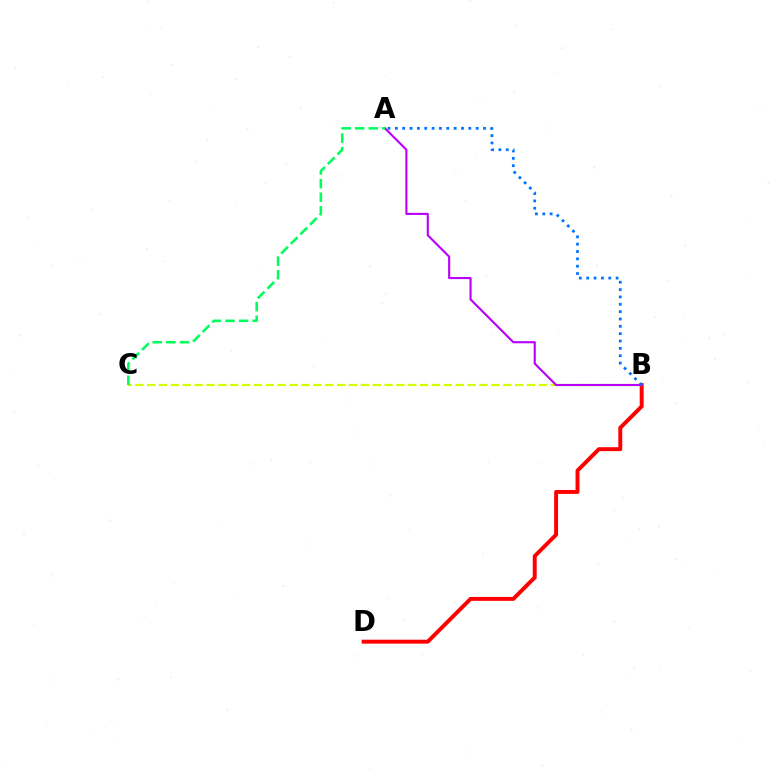{('B', 'D'): [{'color': '#ff0000', 'line_style': 'solid', 'thickness': 2.84}], ('B', 'C'): [{'color': '#d1ff00', 'line_style': 'dashed', 'thickness': 1.61}], ('A', 'B'): [{'color': '#b900ff', 'line_style': 'solid', 'thickness': 1.53}, {'color': '#0074ff', 'line_style': 'dotted', 'thickness': 2.0}], ('A', 'C'): [{'color': '#00ff5c', 'line_style': 'dashed', 'thickness': 1.85}]}